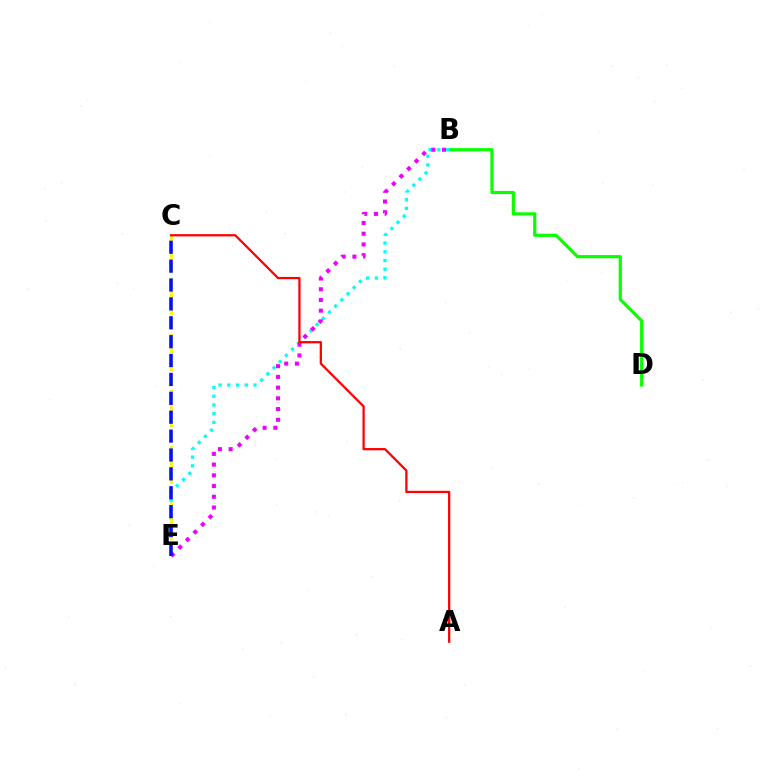{('B', 'D'): [{'color': '#08ff00', 'line_style': 'solid', 'thickness': 2.28}], ('B', 'E'): [{'color': '#00fff6', 'line_style': 'dotted', 'thickness': 2.37}, {'color': '#ee00ff', 'line_style': 'dotted', 'thickness': 2.91}], ('C', 'E'): [{'color': '#fcf500', 'line_style': 'dashed', 'thickness': 1.91}, {'color': '#0010ff', 'line_style': 'dashed', 'thickness': 2.57}], ('A', 'C'): [{'color': '#ff0000', 'line_style': 'solid', 'thickness': 1.63}]}